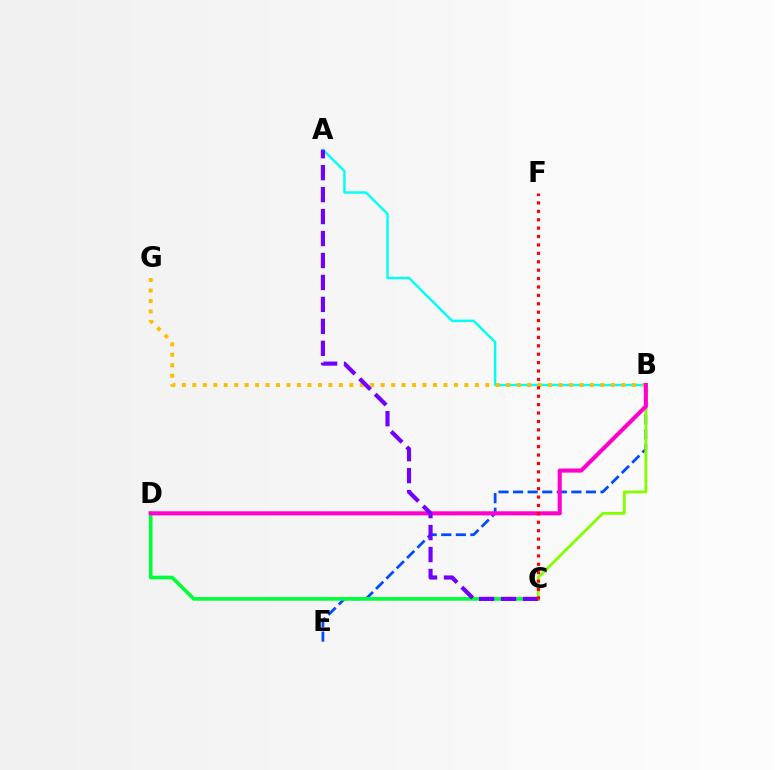{('B', 'E'): [{'color': '#004bff', 'line_style': 'dashed', 'thickness': 1.98}], ('C', 'D'): [{'color': '#00ff39', 'line_style': 'solid', 'thickness': 2.62}], ('A', 'B'): [{'color': '#00fff6', 'line_style': 'solid', 'thickness': 1.74}], ('B', 'C'): [{'color': '#84ff00', 'line_style': 'solid', 'thickness': 2.04}], ('B', 'G'): [{'color': '#ffbd00', 'line_style': 'dotted', 'thickness': 2.84}], ('B', 'D'): [{'color': '#ff00cf', 'line_style': 'solid', 'thickness': 2.95}], ('A', 'C'): [{'color': '#7200ff', 'line_style': 'dashed', 'thickness': 2.98}], ('C', 'F'): [{'color': '#ff0000', 'line_style': 'dotted', 'thickness': 2.28}]}